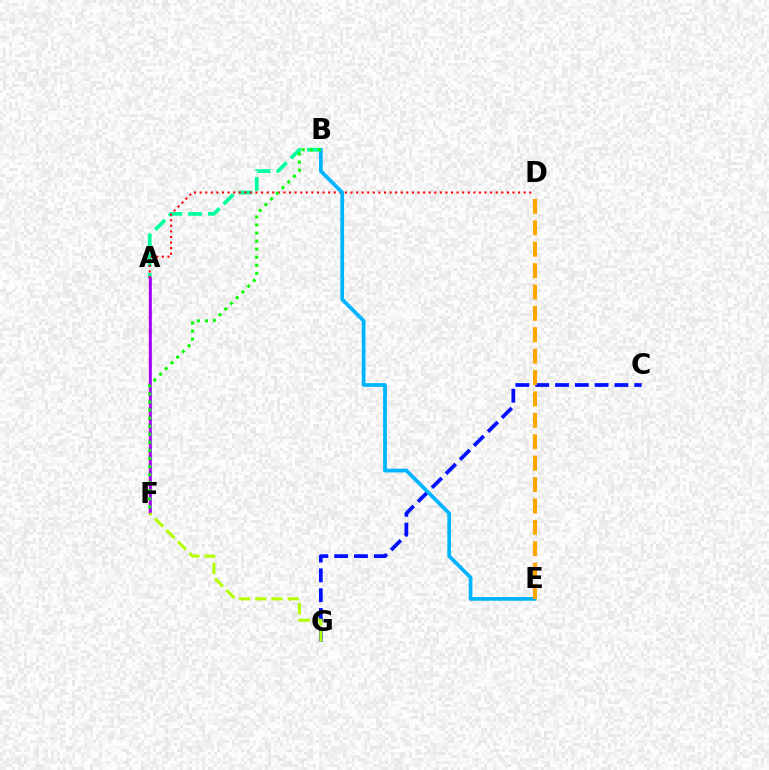{('C', 'G'): [{'color': '#0010ff', 'line_style': 'dashed', 'thickness': 2.69}], ('A', 'B'): [{'color': '#00ff9d', 'line_style': 'dashed', 'thickness': 2.68}], ('A', 'D'): [{'color': '#ff0000', 'line_style': 'dotted', 'thickness': 1.52}], ('A', 'F'): [{'color': '#ff00bd', 'line_style': 'solid', 'thickness': 1.77}, {'color': '#9b00ff', 'line_style': 'solid', 'thickness': 1.86}], ('F', 'G'): [{'color': '#b3ff00', 'line_style': 'dashed', 'thickness': 2.2}], ('B', 'E'): [{'color': '#00b5ff', 'line_style': 'solid', 'thickness': 2.69}], ('D', 'E'): [{'color': '#ffa500', 'line_style': 'dashed', 'thickness': 2.91}], ('B', 'F'): [{'color': '#08ff00', 'line_style': 'dotted', 'thickness': 2.19}]}